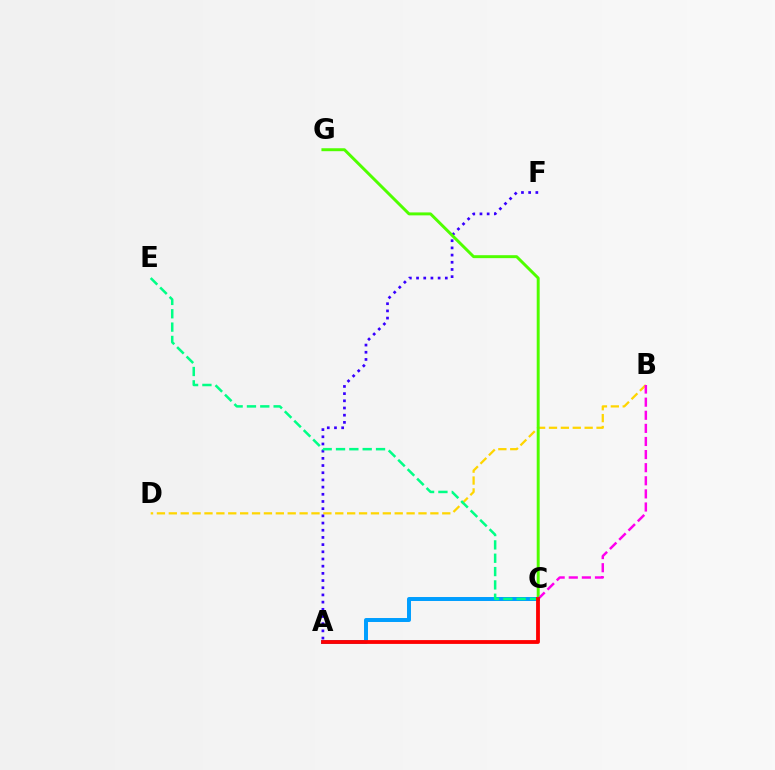{('B', 'D'): [{'color': '#ffd500', 'line_style': 'dashed', 'thickness': 1.62}], ('A', 'C'): [{'color': '#009eff', 'line_style': 'solid', 'thickness': 2.86}, {'color': '#ff0000', 'line_style': 'solid', 'thickness': 2.75}], ('A', 'F'): [{'color': '#3700ff', 'line_style': 'dotted', 'thickness': 1.95}], ('C', 'E'): [{'color': '#00ff86', 'line_style': 'dashed', 'thickness': 1.81}], ('C', 'G'): [{'color': '#4fff00', 'line_style': 'solid', 'thickness': 2.12}], ('B', 'C'): [{'color': '#ff00ed', 'line_style': 'dashed', 'thickness': 1.78}]}